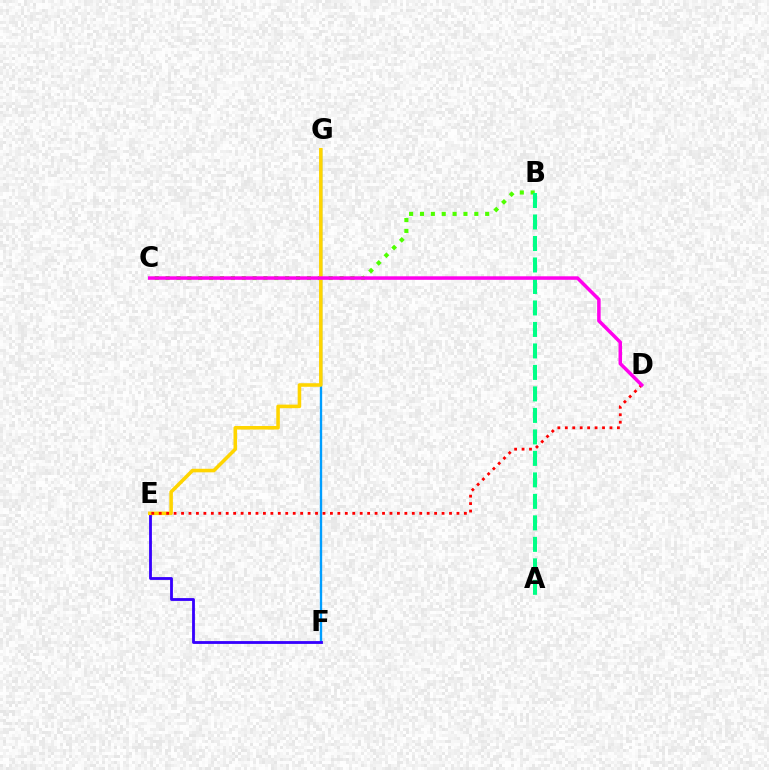{('B', 'C'): [{'color': '#4fff00', 'line_style': 'dotted', 'thickness': 2.95}], ('F', 'G'): [{'color': '#009eff', 'line_style': 'solid', 'thickness': 1.69}], ('A', 'B'): [{'color': '#00ff86', 'line_style': 'dashed', 'thickness': 2.92}], ('E', 'F'): [{'color': '#3700ff', 'line_style': 'solid', 'thickness': 2.03}], ('E', 'G'): [{'color': '#ffd500', 'line_style': 'solid', 'thickness': 2.56}], ('D', 'E'): [{'color': '#ff0000', 'line_style': 'dotted', 'thickness': 2.02}], ('C', 'D'): [{'color': '#ff00ed', 'line_style': 'solid', 'thickness': 2.52}]}